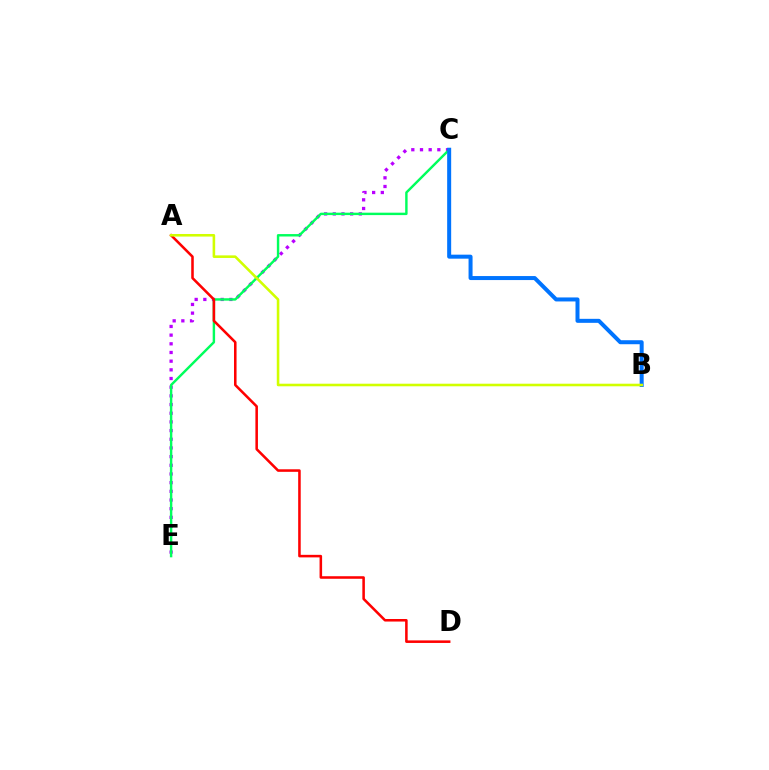{('C', 'E'): [{'color': '#b900ff', 'line_style': 'dotted', 'thickness': 2.36}, {'color': '#00ff5c', 'line_style': 'solid', 'thickness': 1.75}], ('A', 'D'): [{'color': '#ff0000', 'line_style': 'solid', 'thickness': 1.83}], ('B', 'C'): [{'color': '#0074ff', 'line_style': 'solid', 'thickness': 2.88}], ('A', 'B'): [{'color': '#d1ff00', 'line_style': 'solid', 'thickness': 1.86}]}